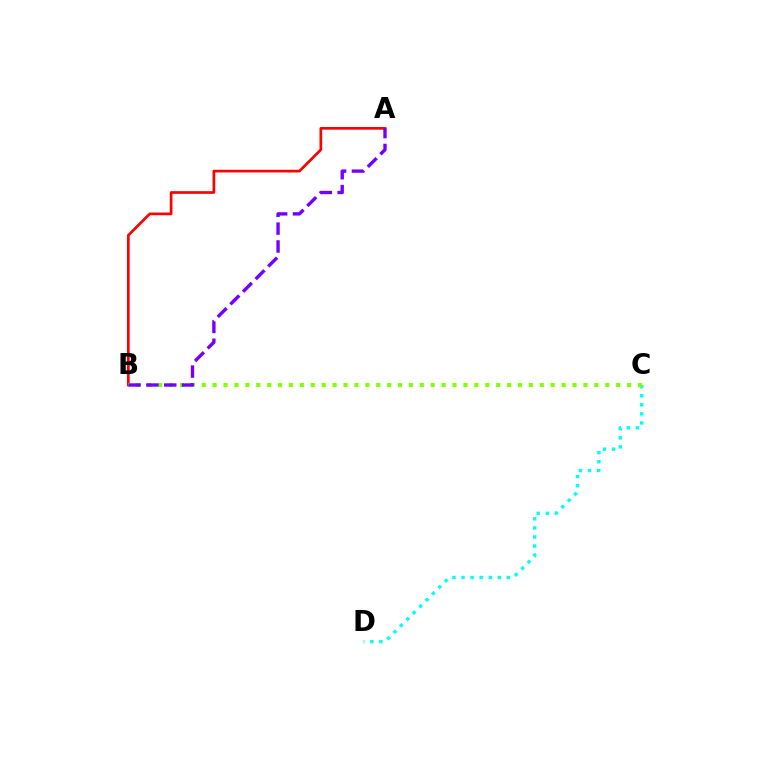{('A', 'B'): [{'color': '#ff0000', 'line_style': 'solid', 'thickness': 1.94}, {'color': '#7200ff', 'line_style': 'dashed', 'thickness': 2.42}], ('C', 'D'): [{'color': '#00fff6', 'line_style': 'dotted', 'thickness': 2.46}], ('B', 'C'): [{'color': '#84ff00', 'line_style': 'dotted', 'thickness': 2.96}]}